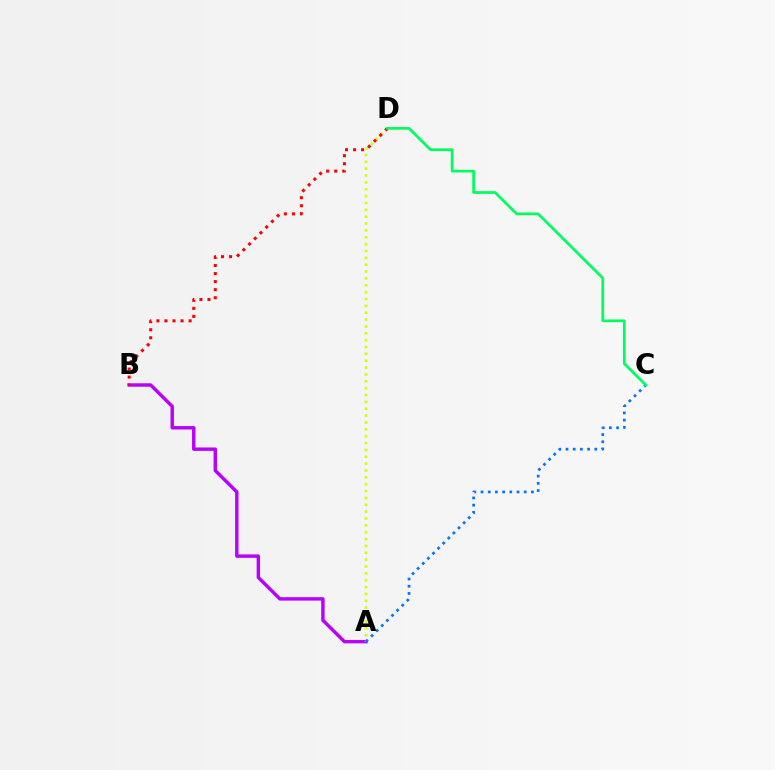{('A', 'B'): [{'color': '#b900ff', 'line_style': 'solid', 'thickness': 2.46}], ('A', 'D'): [{'color': '#d1ff00', 'line_style': 'dotted', 'thickness': 1.86}], ('A', 'C'): [{'color': '#0074ff', 'line_style': 'dotted', 'thickness': 1.96}], ('B', 'D'): [{'color': '#ff0000', 'line_style': 'dotted', 'thickness': 2.19}], ('C', 'D'): [{'color': '#00ff5c', 'line_style': 'solid', 'thickness': 1.95}]}